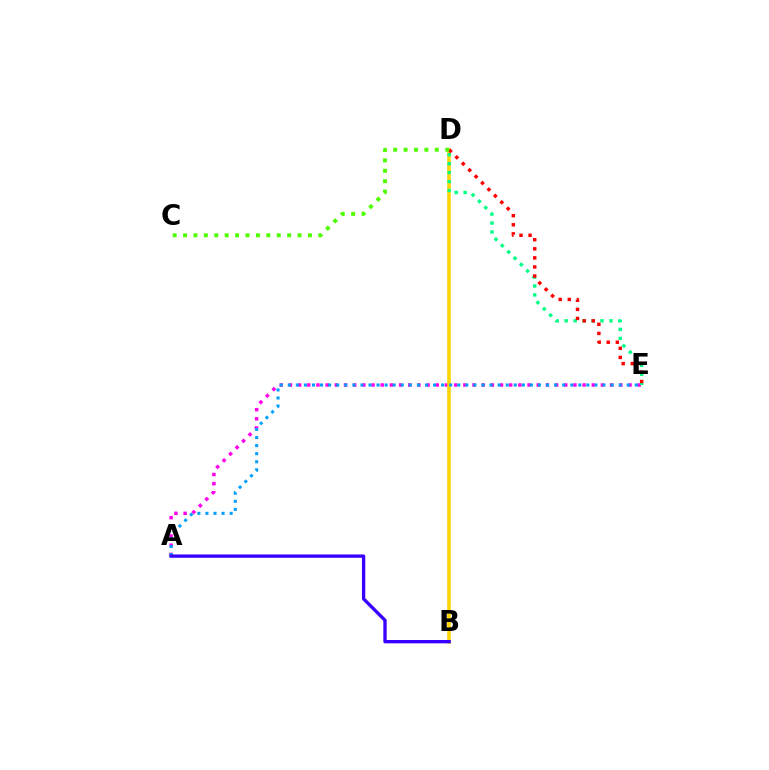{('A', 'E'): [{'color': '#ff00ed', 'line_style': 'dotted', 'thickness': 2.49}, {'color': '#009eff', 'line_style': 'dotted', 'thickness': 2.19}], ('B', 'D'): [{'color': '#ffd500', 'line_style': 'solid', 'thickness': 2.57}], ('D', 'E'): [{'color': '#00ff86', 'line_style': 'dotted', 'thickness': 2.43}, {'color': '#ff0000', 'line_style': 'dotted', 'thickness': 2.47}], ('A', 'B'): [{'color': '#3700ff', 'line_style': 'solid', 'thickness': 2.39}], ('C', 'D'): [{'color': '#4fff00', 'line_style': 'dotted', 'thickness': 2.83}]}